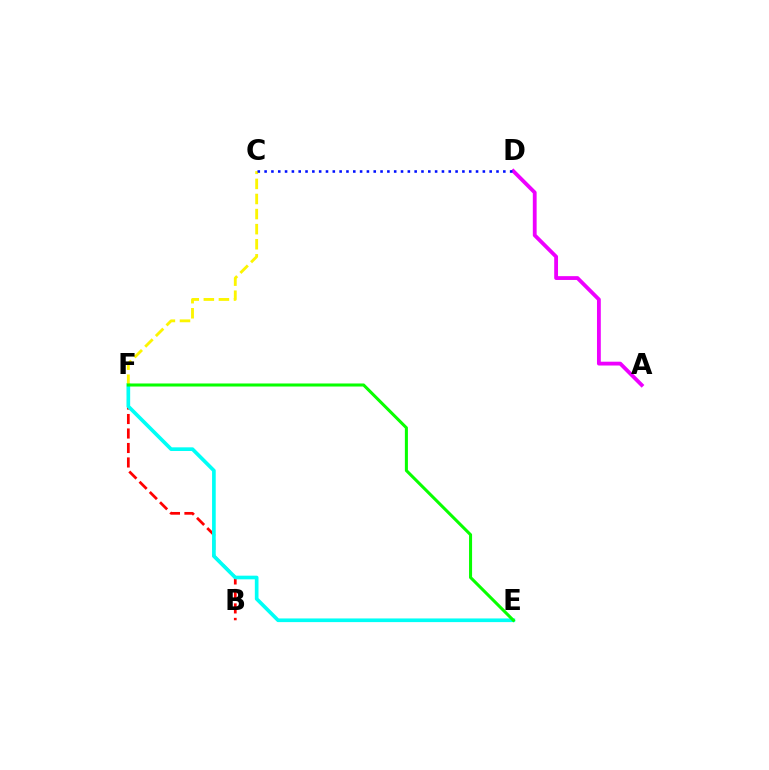{('B', 'F'): [{'color': '#ff0000', 'line_style': 'dashed', 'thickness': 1.97}], ('E', 'F'): [{'color': '#00fff6', 'line_style': 'solid', 'thickness': 2.64}, {'color': '#08ff00', 'line_style': 'solid', 'thickness': 2.19}], ('C', 'F'): [{'color': '#fcf500', 'line_style': 'dashed', 'thickness': 2.05}], ('A', 'D'): [{'color': '#ee00ff', 'line_style': 'solid', 'thickness': 2.75}], ('C', 'D'): [{'color': '#0010ff', 'line_style': 'dotted', 'thickness': 1.85}]}